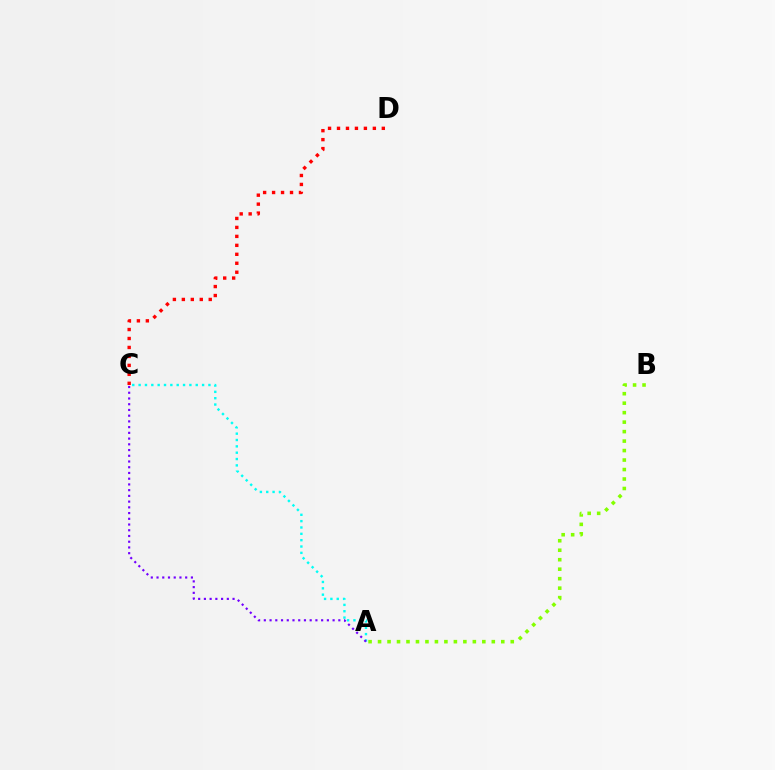{('A', 'B'): [{'color': '#84ff00', 'line_style': 'dotted', 'thickness': 2.58}], ('A', 'C'): [{'color': '#00fff6', 'line_style': 'dotted', 'thickness': 1.72}, {'color': '#7200ff', 'line_style': 'dotted', 'thickness': 1.56}], ('C', 'D'): [{'color': '#ff0000', 'line_style': 'dotted', 'thickness': 2.44}]}